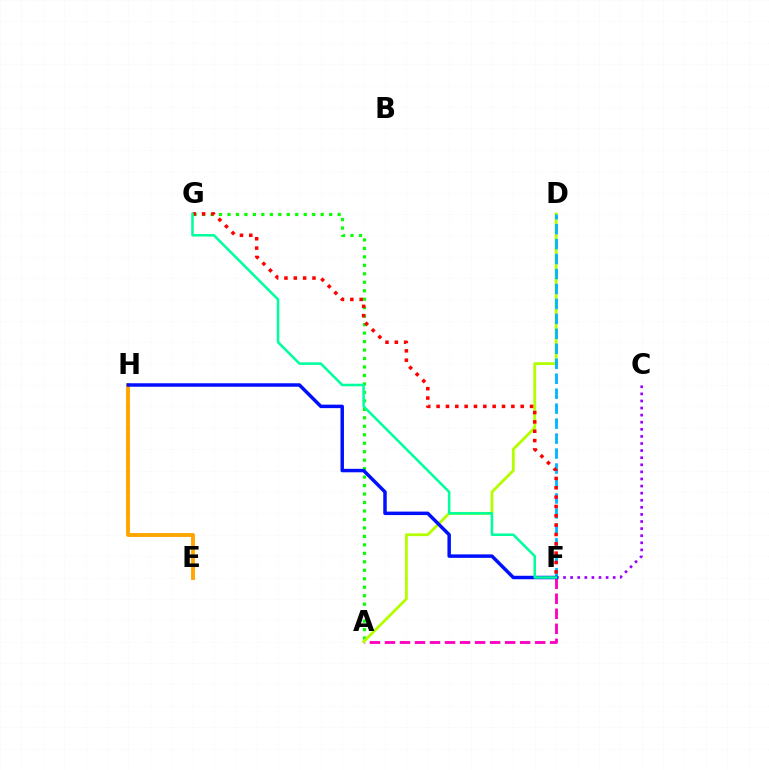{('A', 'F'): [{'color': '#ff00bd', 'line_style': 'dashed', 'thickness': 2.04}], ('C', 'F'): [{'color': '#9b00ff', 'line_style': 'dotted', 'thickness': 1.93}], ('A', 'G'): [{'color': '#08ff00', 'line_style': 'dotted', 'thickness': 2.3}], ('A', 'D'): [{'color': '#b3ff00', 'line_style': 'solid', 'thickness': 2.04}], ('D', 'F'): [{'color': '#00b5ff', 'line_style': 'dashed', 'thickness': 2.03}], ('E', 'H'): [{'color': '#ffa500', 'line_style': 'solid', 'thickness': 2.8}], ('F', 'H'): [{'color': '#0010ff', 'line_style': 'solid', 'thickness': 2.5}], ('F', 'G'): [{'color': '#ff0000', 'line_style': 'dotted', 'thickness': 2.54}, {'color': '#00ff9d', 'line_style': 'solid', 'thickness': 1.83}]}